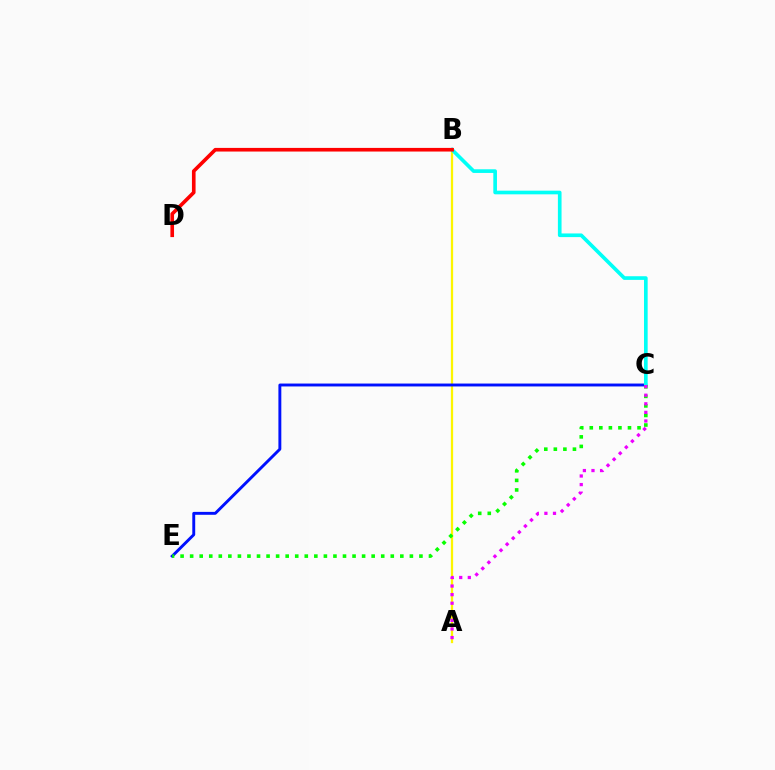{('A', 'B'): [{'color': '#fcf500', 'line_style': 'solid', 'thickness': 1.64}], ('C', 'E'): [{'color': '#0010ff', 'line_style': 'solid', 'thickness': 2.1}, {'color': '#08ff00', 'line_style': 'dotted', 'thickness': 2.6}], ('B', 'C'): [{'color': '#00fff6', 'line_style': 'solid', 'thickness': 2.63}], ('B', 'D'): [{'color': '#ff0000', 'line_style': 'solid', 'thickness': 2.62}], ('A', 'C'): [{'color': '#ee00ff', 'line_style': 'dotted', 'thickness': 2.33}]}